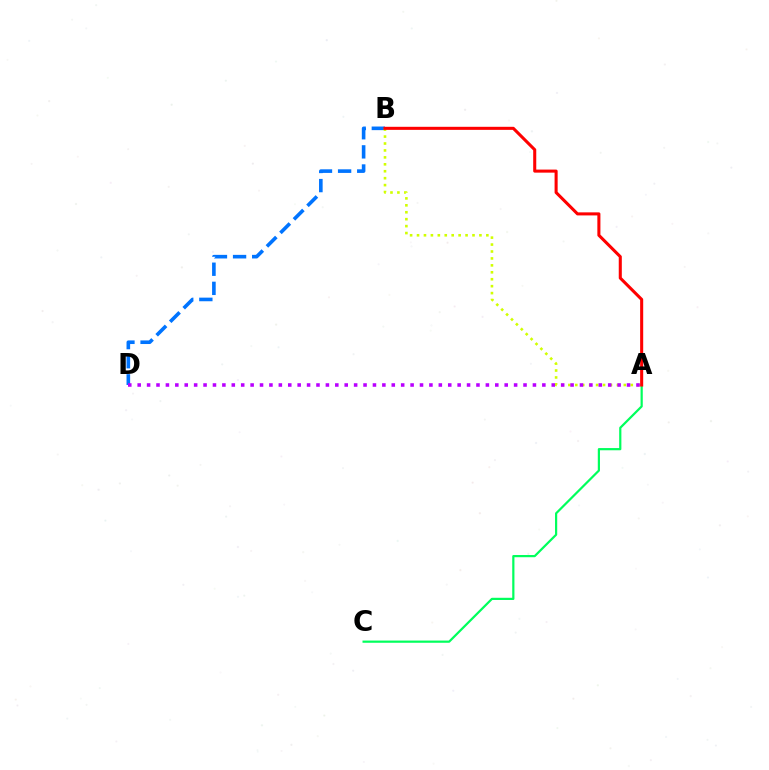{('B', 'D'): [{'color': '#0074ff', 'line_style': 'dashed', 'thickness': 2.6}], ('A', 'B'): [{'color': '#d1ff00', 'line_style': 'dotted', 'thickness': 1.88}, {'color': '#ff0000', 'line_style': 'solid', 'thickness': 2.2}], ('A', 'C'): [{'color': '#00ff5c', 'line_style': 'solid', 'thickness': 1.59}], ('A', 'D'): [{'color': '#b900ff', 'line_style': 'dotted', 'thickness': 2.56}]}